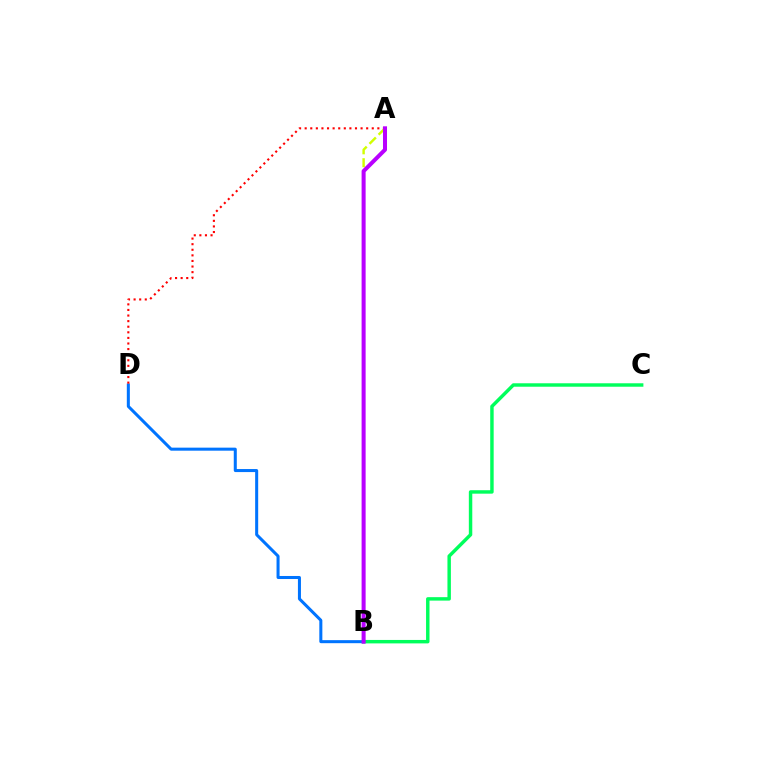{('A', 'B'): [{'color': '#d1ff00', 'line_style': 'dashed', 'thickness': 1.75}, {'color': '#b900ff', 'line_style': 'solid', 'thickness': 2.9}], ('B', 'D'): [{'color': '#0074ff', 'line_style': 'solid', 'thickness': 2.18}], ('B', 'C'): [{'color': '#00ff5c', 'line_style': 'solid', 'thickness': 2.48}], ('A', 'D'): [{'color': '#ff0000', 'line_style': 'dotted', 'thickness': 1.52}]}